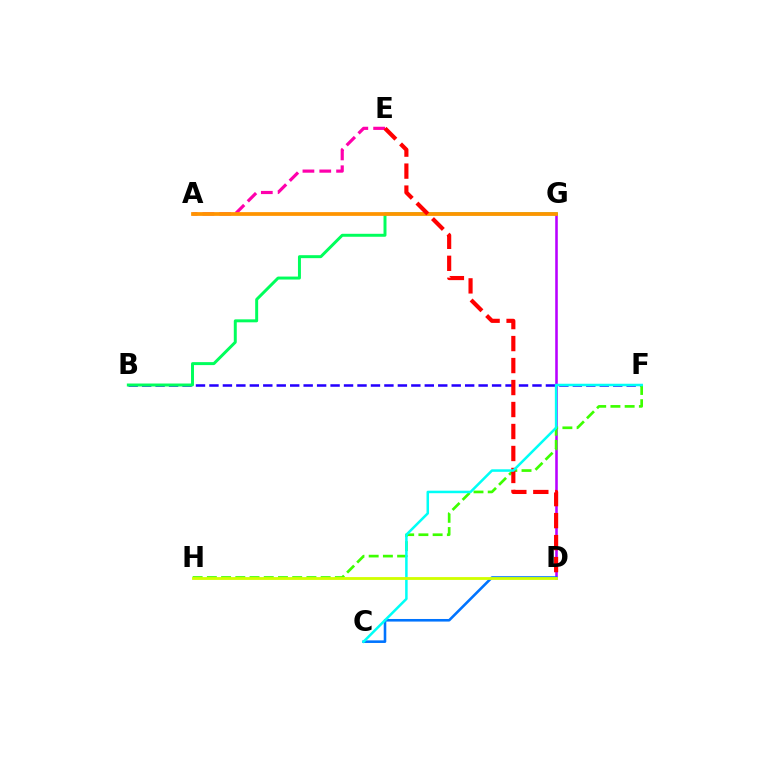{('D', 'G'): [{'color': '#b900ff', 'line_style': 'solid', 'thickness': 1.85}], ('B', 'F'): [{'color': '#2500ff', 'line_style': 'dashed', 'thickness': 1.83}], ('B', 'G'): [{'color': '#00ff5c', 'line_style': 'solid', 'thickness': 2.14}], ('A', 'E'): [{'color': '#ff00ac', 'line_style': 'dashed', 'thickness': 2.29}], ('A', 'G'): [{'color': '#ff9400', 'line_style': 'solid', 'thickness': 2.7}], ('C', 'D'): [{'color': '#0074ff', 'line_style': 'solid', 'thickness': 1.86}], ('F', 'H'): [{'color': '#3dff00', 'line_style': 'dashed', 'thickness': 1.93}], ('D', 'E'): [{'color': '#ff0000', 'line_style': 'dashed', 'thickness': 2.99}], ('C', 'F'): [{'color': '#00fff6', 'line_style': 'solid', 'thickness': 1.82}], ('D', 'H'): [{'color': '#d1ff00', 'line_style': 'solid', 'thickness': 2.03}]}